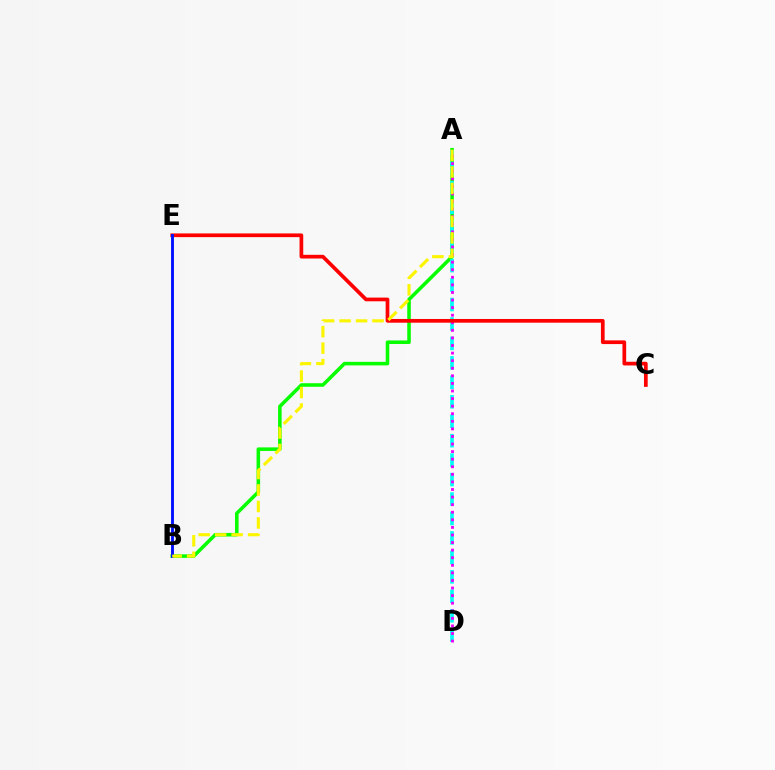{('A', 'B'): [{'color': '#08ff00', 'line_style': 'solid', 'thickness': 2.56}, {'color': '#fcf500', 'line_style': 'dashed', 'thickness': 2.24}], ('A', 'D'): [{'color': '#00fff6', 'line_style': 'dashed', 'thickness': 2.64}, {'color': '#ee00ff', 'line_style': 'dotted', 'thickness': 2.06}], ('C', 'E'): [{'color': '#ff0000', 'line_style': 'solid', 'thickness': 2.67}], ('B', 'E'): [{'color': '#0010ff', 'line_style': 'solid', 'thickness': 2.07}]}